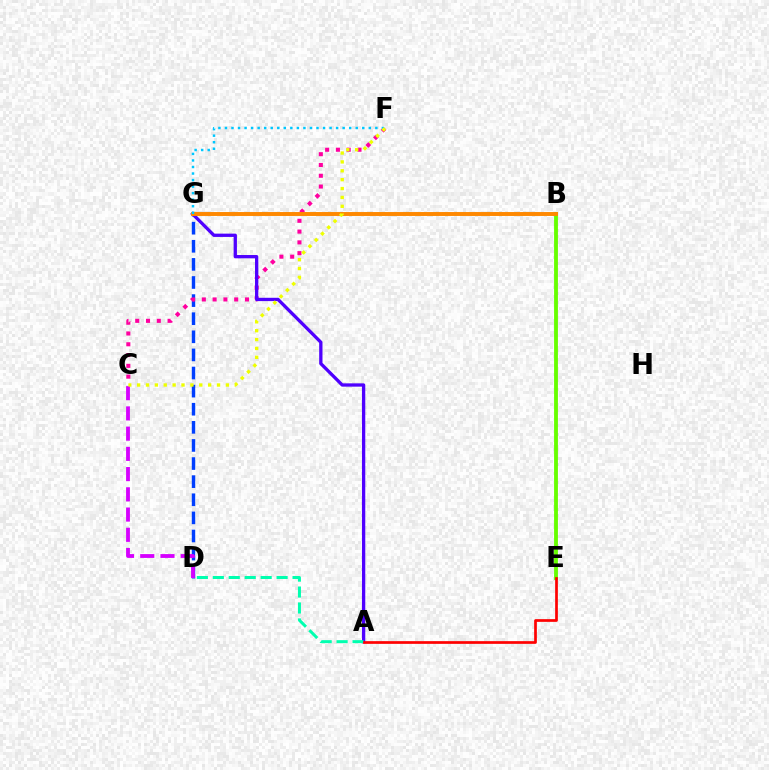{('B', 'E'): [{'color': '#66ff00', 'line_style': 'solid', 'thickness': 2.76}], ('D', 'G'): [{'color': '#003fff', 'line_style': 'dashed', 'thickness': 2.46}], ('C', 'F'): [{'color': '#ff00a0', 'line_style': 'dotted', 'thickness': 2.93}, {'color': '#eeff00', 'line_style': 'dotted', 'thickness': 2.41}], ('A', 'G'): [{'color': '#4f00ff', 'line_style': 'solid', 'thickness': 2.38}], ('C', 'D'): [{'color': '#d600ff', 'line_style': 'dashed', 'thickness': 2.75}], ('B', 'G'): [{'color': '#00ff27', 'line_style': 'dashed', 'thickness': 1.78}, {'color': '#ff8800', 'line_style': 'solid', 'thickness': 2.82}], ('A', 'D'): [{'color': '#00ffaf', 'line_style': 'dashed', 'thickness': 2.17}], ('F', 'G'): [{'color': '#00c7ff', 'line_style': 'dotted', 'thickness': 1.78}], ('A', 'E'): [{'color': '#ff0000', 'line_style': 'solid', 'thickness': 1.95}]}